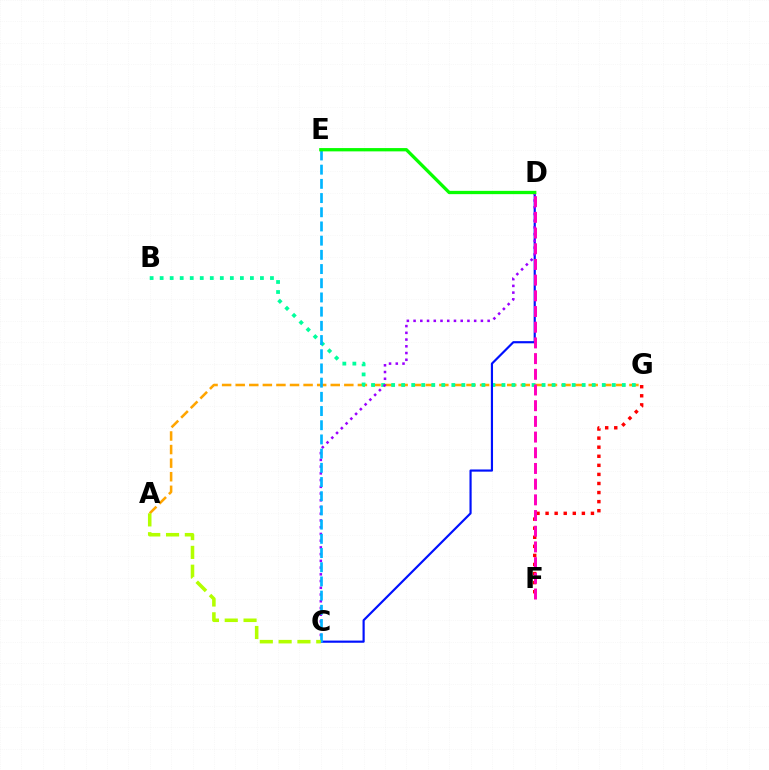{('A', 'G'): [{'color': '#ffa500', 'line_style': 'dashed', 'thickness': 1.84}], ('F', 'G'): [{'color': '#ff0000', 'line_style': 'dotted', 'thickness': 2.47}], ('B', 'G'): [{'color': '#00ff9d', 'line_style': 'dotted', 'thickness': 2.72}], ('C', 'D'): [{'color': '#0010ff', 'line_style': 'solid', 'thickness': 1.56}, {'color': '#9b00ff', 'line_style': 'dotted', 'thickness': 1.83}], ('D', 'F'): [{'color': '#ff00bd', 'line_style': 'dashed', 'thickness': 2.13}], ('C', 'E'): [{'color': '#00b5ff', 'line_style': 'dashed', 'thickness': 1.93}], ('D', 'E'): [{'color': '#08ff00', 'line_style': 'solid', 'thickness': 2.37}], ('A', 'C'): [{'color': '#b3ff00', 'line_style': 'dashed', 'thickness': 2.56}]}